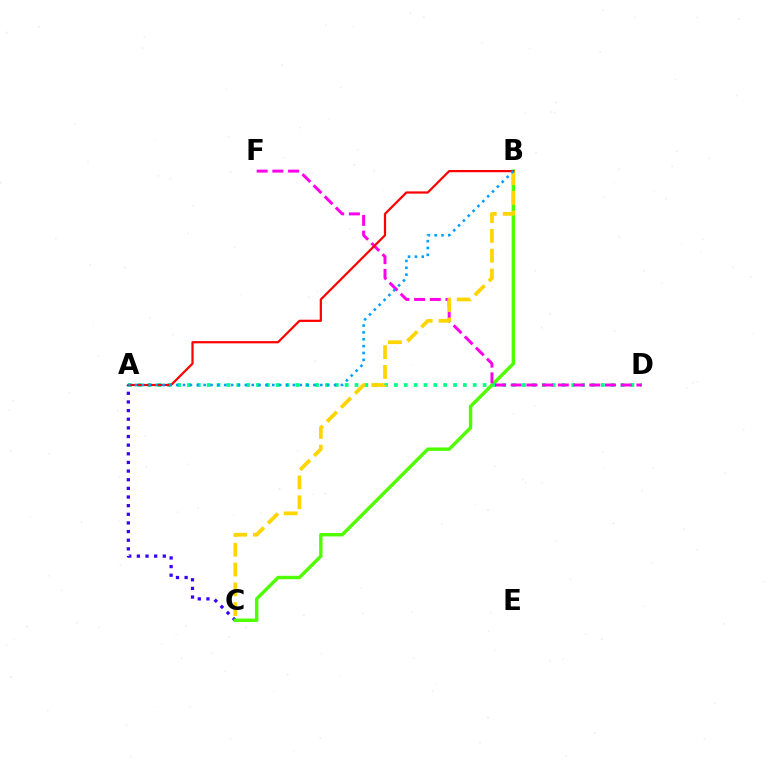{('A', 'C'): [{'color': '#3700ff', 'line_style': 'dotted', 'thickness': 2.35}], ('B', 'C'): [{'color': '#4fff00', 'line_style': 'solid', 'thickness': 2.45}, {'color': '#ffd500', 'line_style': 'dashed', 'thickness': 2.69}], ('A', 'D'): [{'color': '#00ff86', 'line_style': 'dotted', 'thickness': 2.68}], ('D', 'F'): [{'color': '#ff00ed', 'line_style': 'dashed', 'thickness': 2.13}], ('A', 'B'): [{'color': '#ff0000', 'line_style': 'solid', 'thickness': 1.6}, {'color': '#009eff', 'line_style': 'dotted', 'thickness': 1.86}]}